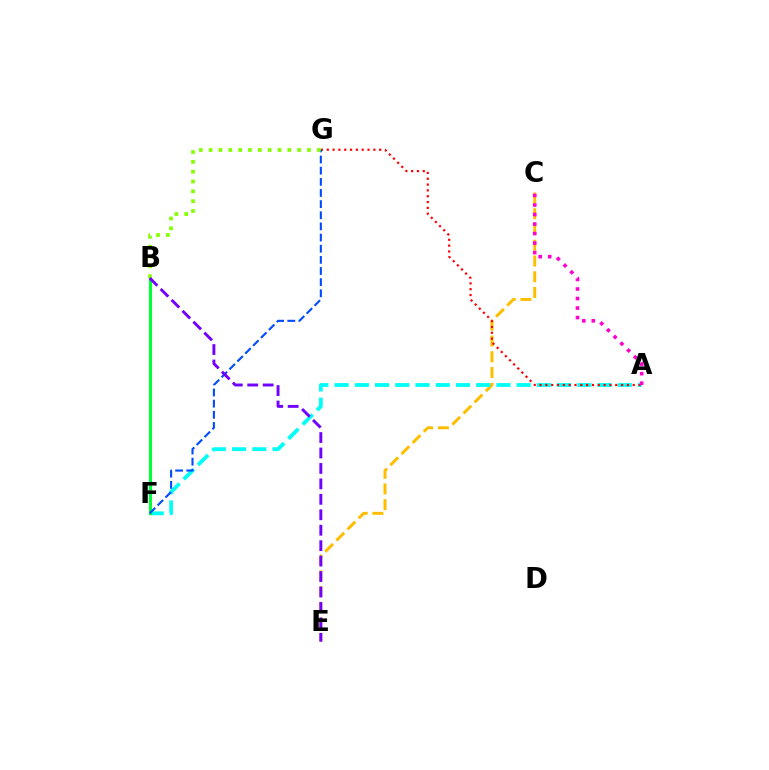{('C', 'E'): [{'color': '#ffbd00', 'line_style': 'dashed', 'thickness': 2.14}], ('A', 'F'): [{'color': '#00fff6', 'line_style': 'dashed', 'thickness': 2.75}], ('A', 'G'): [{'color': '#ff0000', 'line_style': 'dotted', 'thickness': 1.58}], ('A', 'C'): [{'color': '#ff00cf', 'line_style': 'dotted', 'thickness': 2.59}], ('B', 'F'): [{'color': '#00ff39', 'line_style': 'solid', 'thickness': 2.23}], ('F', 'G'): [{'color': '#004bff', 'line_style': 'dashed', 'thickness': 1.51}], ('B', 'G'): [{'color': '#84ff00', 'line_style': 'dotted', 'thickness': 2.67}], ('B', 'E'): [{'color': '#7200ff', 'line_style': 'dashed', 'thickness': 2.1}]}